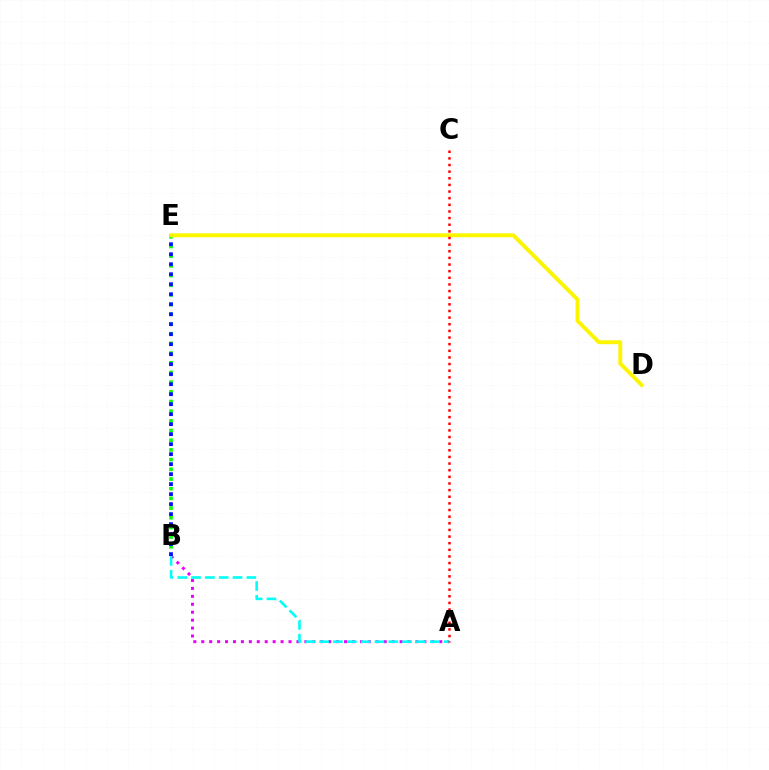{('B', 'E'): [{'color': '#08ff00', 'line_style': 'dotted', 'thickness': 2.63}, {'color': '#0010ff', 'line_style': 'dotted', 'thickness': 2.72}], ('A', 'B'): [{'color': '#ee00ff', 'line_style': 'dotted', 'thickness': 2.16}, {'color': '#00fff6', 'line_style': 'dashed', 'thickness': 1.88}], ('D', 'E'): [{'color': '#fcf500', 'line_style': 'solid', 'thickness': 2.82}], ('A', 'C'): [{'color': '#ff0000', 'line_style': 'dotted', 'thickness': 1.8}]}